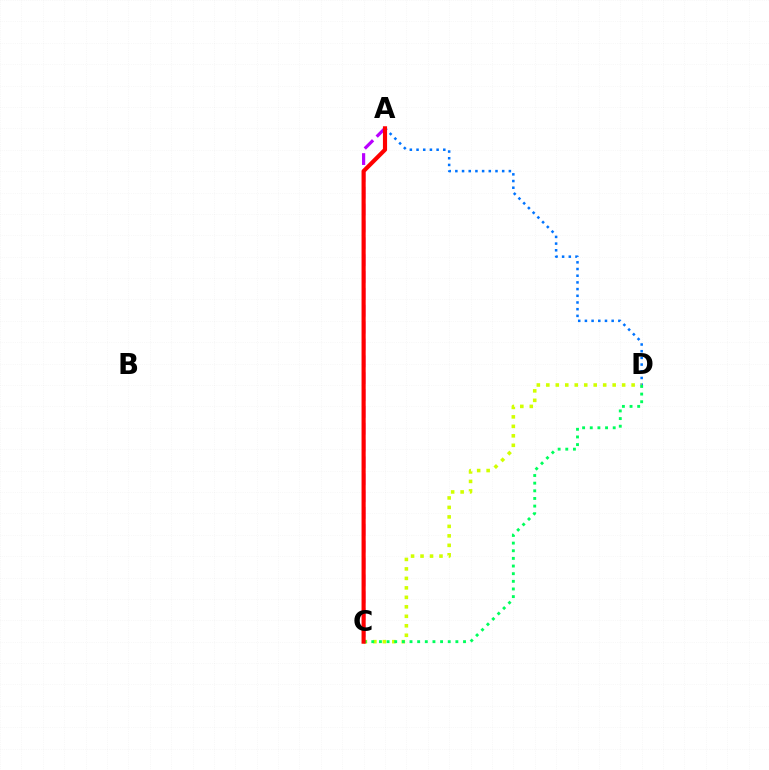{('A', 'D'): [{'color': '#0074ff', 'line_style': 'dotted', 'thickness': 1.82}], ('A', 'C'): [{'color': '#b900ff', 'line_style': 'dashed', 'thickness': 2.29}, {'color': '#ff0000', 'line_style': 'solid', 'thickness': 2.98}], ('C', 'D'): [{'color': '#d1ff00', 'line_style': 'dotted', 'thickness': 2.58}, {'color': '#00ff5c', 'line_style': 'dotted', 'thickness': 2.08}]}